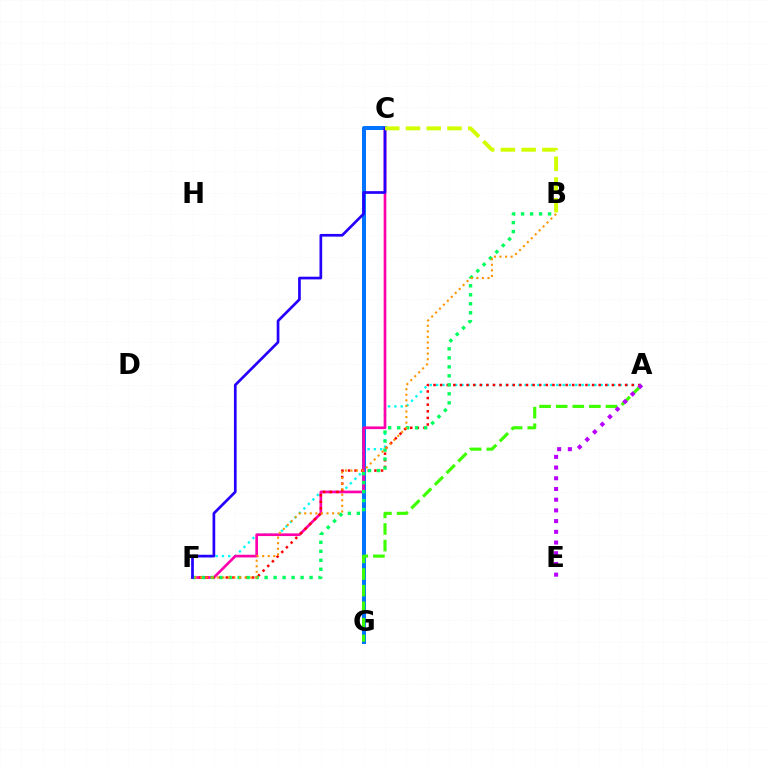{('C', 'G'): [{'color': '#0074ff', 'line_style': 'solid', 'thickness': 2.88}], ('A', 'F'): [{'color': '#00fff6', 'line_style': 'dotted', 'thickness': 1.72}, {'color': '#ff0000', 'line_style': 'dotted', 'thickness': 1.79}], ('C', 'F'): [{'color': '#ff00ac', 'line_style': 'solid', 'thickness': 1.93}, {'color': '#2500ff', 'line_style': 'solid', 'thickness': 1.94}], ('B', 'F'): [{'color': '#00ff5c', 'line_style': 'dotted', 'thickness': 2.44}, {'color': '#ff9400', 'line_style': 'dotted', 'thickness': 1.51}], ('A', 'G'): [{'color': '#3dff00', 'line_style': 'dashed', 'thickness': 2.26}], ('B', 'C'): [{'color': '#d1ff00', 'line_style': 'dashed', 'thickness': 2.82}], ('A', 'E'): [{'color': '#b900ff', 'line_style': 'dotted', 'thickness': 2.91}]}